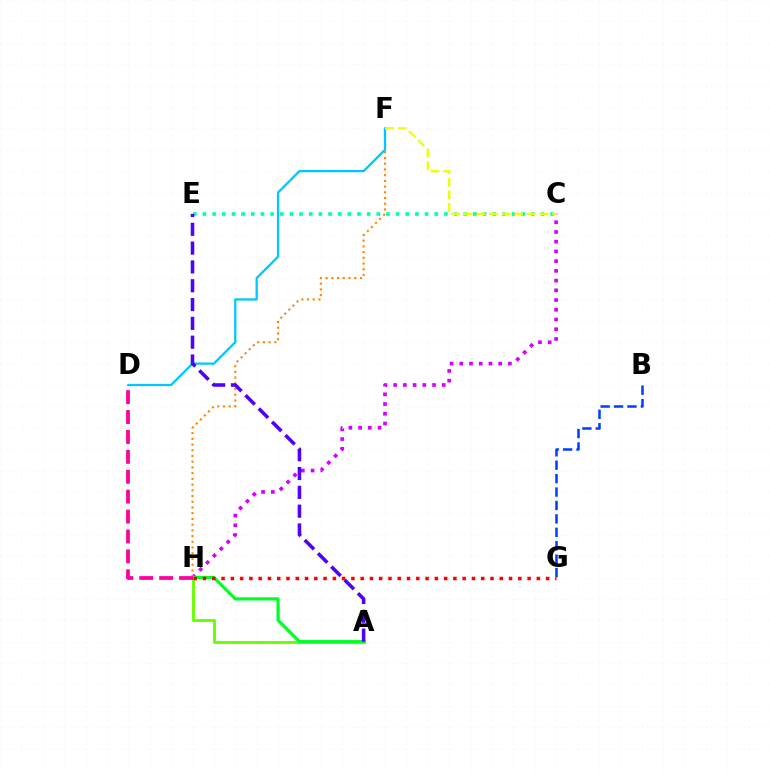{('C', 'H'): [{'color': '#d600ff', 'line_style': 'dotted', 'thickness': 2.64}], ('F', 'H'): [{'color': '#ff8800', 'line_style': 'dotted', 'thickness': 1.55}], ('A', 'H'): [{'color': '#66ff00', 'line_style': 'solid', 'thickness': 2.09}, {'color': '#00ff27', 'line_style': 'solid', 'thickness': 2.29}], ('C', 'E'): [{'color': '#00ffaf', 'line_style': 'dotted', 'thickness': 2.62}], ('D', 'F'): [{'color': '#00c7ff', 'line_style': 'solid', 'thickness': 1.64}], ('D', 'H'): [{'color': '#ff00a0', 'line_style': 'dashed', 'thickness': 2.7}], ('C', 'F'): [{'color': '#eeff00', 'line_style': 'dashed', 'thickness': 1.72}], ('A', 'E'): [{'color': '#4f00ff', 'line_style': 'dashed', 'thickness': 2.56}], ('B', 'G'): [{'color': '#003fff', 'line_style': 'dashed', 'thickness': 1.82}], ('G', 'H'): [{'color': '#ff0000', 'line_style': 'dotted', 'thickness': 2.52}]}